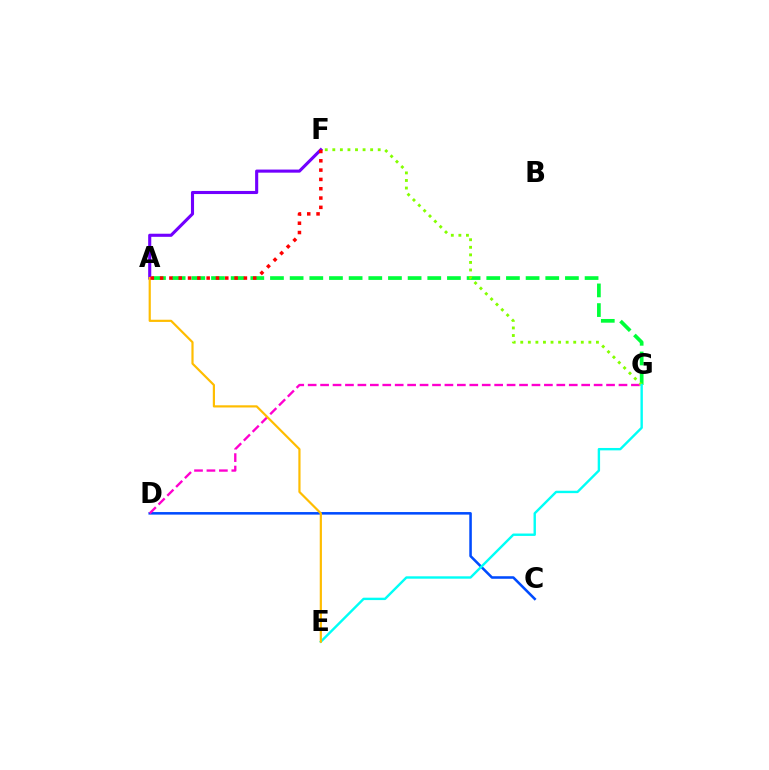{('A', 'G'): [{'color': '#00ff39', 'line_style': 'dashed', 'thickness': 2.67}], ('C', 'D'): [{'color': '#004bff', 'line_style': 'solid', 'thickness': 1.83}], ('D', 'G'): [{'color': '#ff00cf', 'line_style': 'dashed', 'thickness': 1.69}], ('A', 'F'): [{'color': '#7200ff', 'line_style': 'solid', 'thickness': 2.23}, {'color': '#ff0000', 'line_style': 'dotted', 'thickness': 2.53}], ('F', 'G'): [{'color': '#84ff00', 'line_style': 'dotted', 'thickness': 2.06}], ('E', 'G'): [{'color': '#00fff6', 'line_style': 'solid', 'thickness': 1.73}], ('A', 'E'): [{'color': '#ffbd00', 'line_style': 'solid', 'thickness': 1.58}]}